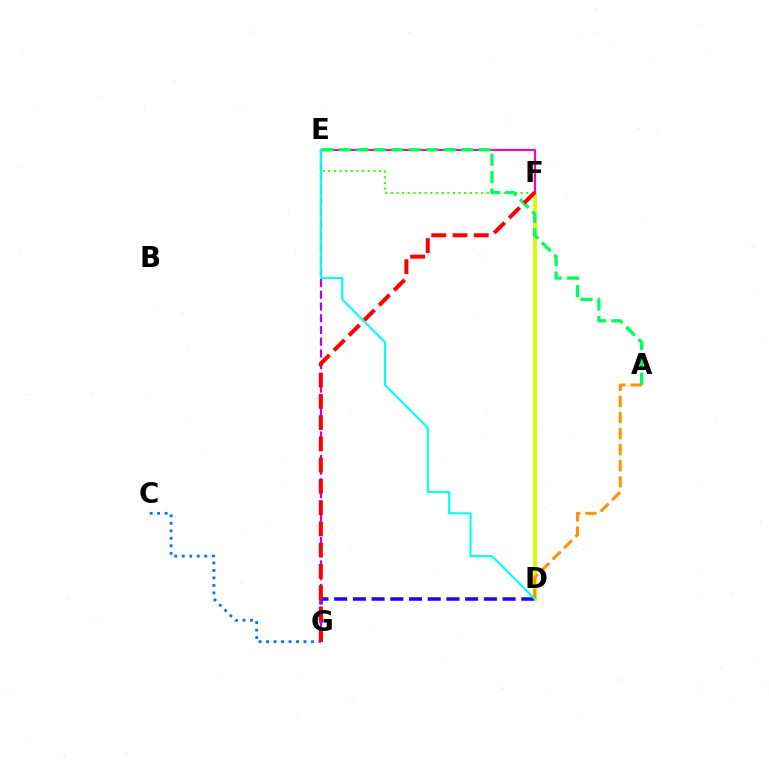{('D', 'F'): [{'color': '#d1ff00', 'line_style': 'solid', 'thickness': 2.73}], ('E', 'F'): [{'color': '#ff00ac', 'line_style': 'solid', 'thickness': 1.54}, {'color': '#3dff00', 'line_style': 'dotted', 'thickness': 1.53}], ('D', 'G'): [{'color': '#2500ff', 'line_style': 'dashed', 'thickness': 2.54}], ('E', 'G'): [{'color': '#b900ff', 'line_style': 'dashed', 'thickness': 1.59}], ('A', 'E'): [{'color': '#00ff5c', 'line_style': 'dashed', 'thickness': 2.37}], ('A', 'D'): [{'color': '#ff9400', 'line_style': 'dashed', 'thickness': 2.19}], ('C', 'G'): [{'color': '#0074ff', 'line_style': 'dotted', 'thickness': 2.04}], ('F', 'G'): [{'color': '#ff0000', 'line_style': 'dashed', 'thickness': 2.89}], ('D', 'E'): [{'color': '#00fff6', 'line_style': 'solid', 'thickness': 1.51}]}